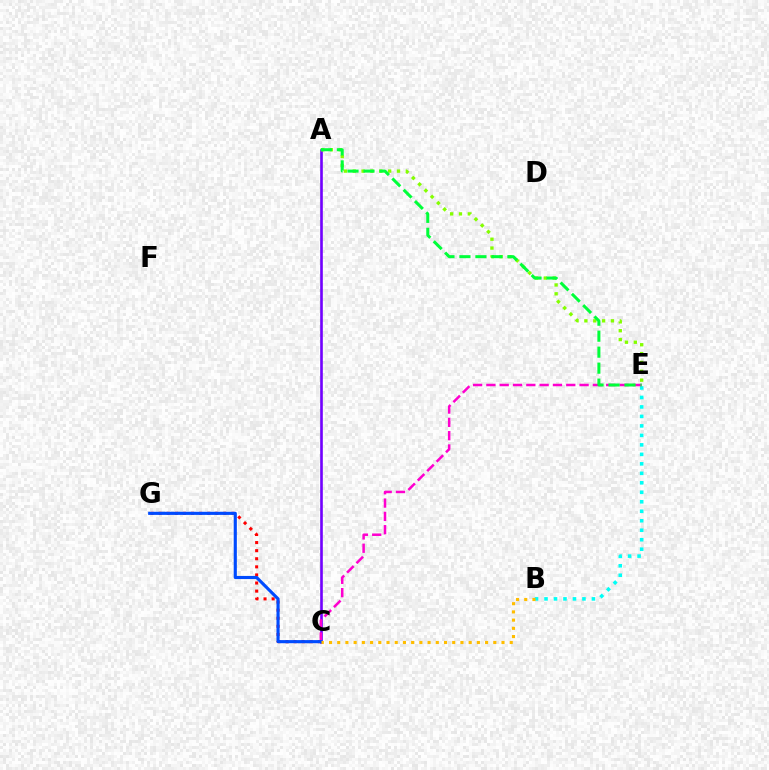{('C', 'G'): [{'color': '#ff0000', 'line_style': 'dotted', 'thickness': 2.2}, {'color': '#004bff', 'line_style': 'solid', 'thickness': 2.26}], ('A', 'C'): [{'color': '#7200ff', 'line_style': 'solid', 'thickness': 1.89}], ('B', 'E'): [{'color': '#00fff6', 'line_style': 'dotted', 'thickness': 2.58}], ('A', 'E'): [{'color': '#84ff00', 'line_style': 'dotted', 'thickness': 2.41}, {'color': '#00ff39', 'line_style': 'dashed', 'thickness': 2.17}], ('C', 'E'): [{'color': '#ff00cf', 'line_style': 'dashed', 'thickness': 1.81}], ('B', 'C'): [{'color': '#ffbd00', 'line_style': 'dotted', 'thickness': 2.23}]}